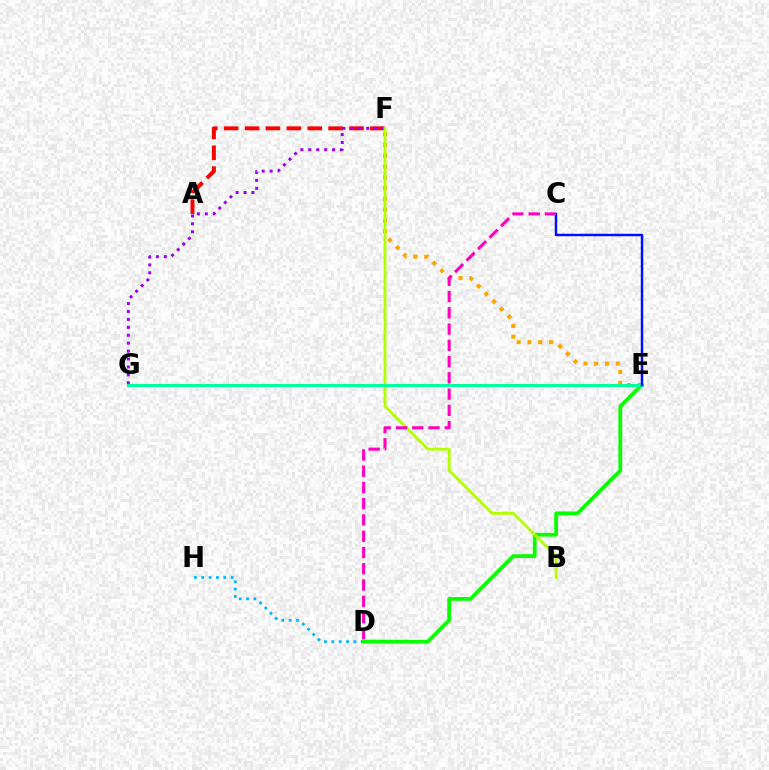{('A', 'F'): [{'color': '#ff0000', 'line_style': 'dashed', 'thickness': 2.84}], ('D', 'H'): [{'color': '#00b5ff', 'line_style': 'dotted', 'thickness': 2.0}], ('D', 'E'): [{'color': '#08ff00', 'line_style': 'solid', 'thickness': 2.71}], ('F', 'G'): [{'color': '#9b00ff', 'line_style': 'dotted', 'thickness': 2.15}], ('E', 'F'): [{'color': '#ffa500', 'line_style': 'dotted', 'thickness': 2.93}], ('B', 'F'): [{'color': '#b3ff00', 'line_style': 'solid', 'thickness': 2.03}], ('E', 'G'): [{'color': '#00ff9d', 'line_style': 'solid', 'thickness': 2.14}], ('C', 'E'): [{'color': '#0010ff', 'line_style': 'solid', 'thickness': 1.78}], ('C', 'D'): [{'color': '#ff00bd', 'line_style': 'dashed', 'thickness': 2.21}]}